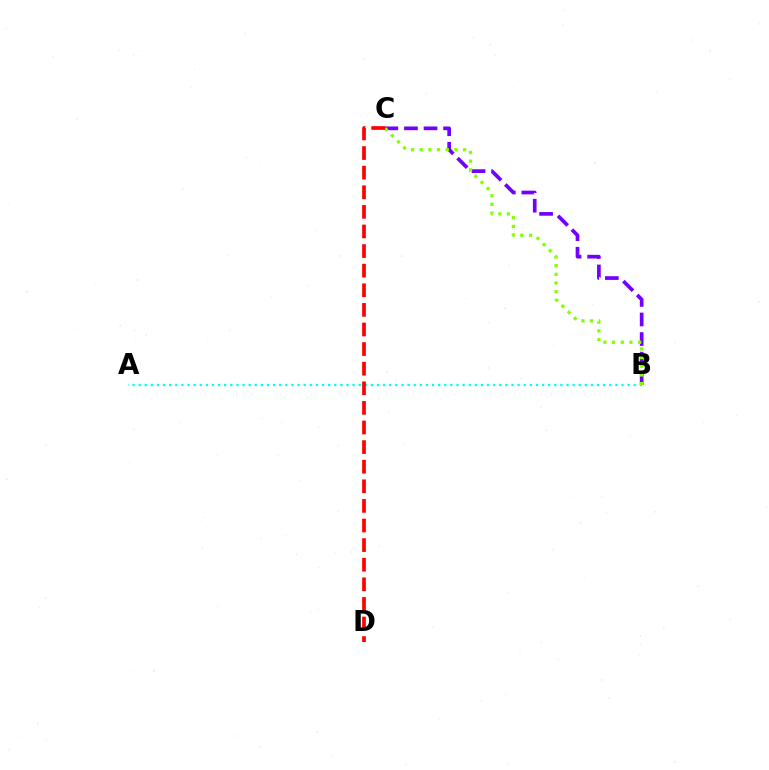{('B', 'C'): [{'color': '#7200ff', 'line_style': 'dashed', 'thickness': 2.66}, {'color': '#84ff00', 'line_style': 'dotted', 'thickness': 2.36}], ('A', 'B'): [{'color': '#00fff6', 'line_style': 'dotted', 'thickness': 1.66}], ('C', 'D'): [{'color': '#ff0000', 'line_style': 'dashed', 'thickness': 2.66}]}